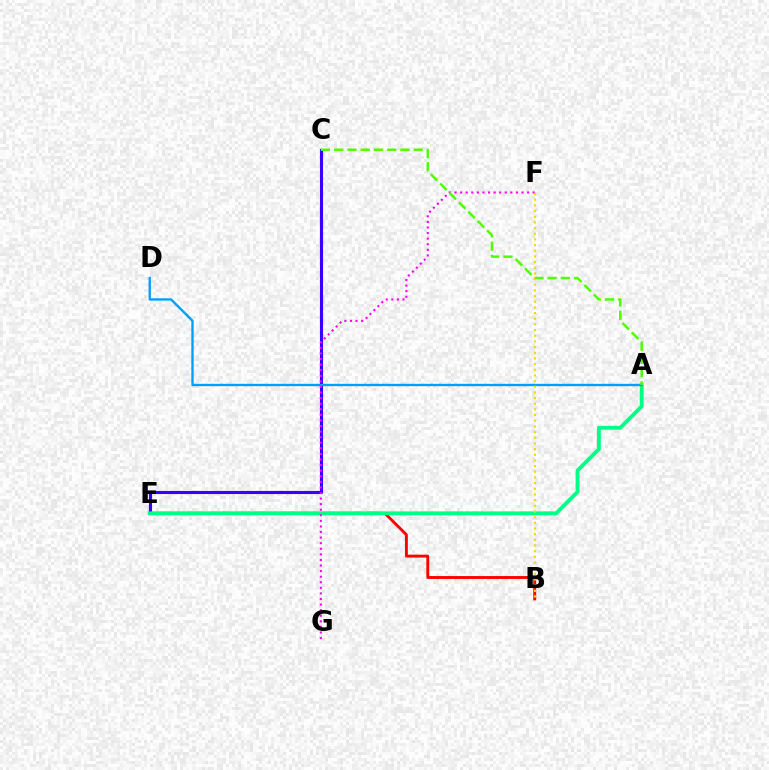{('B', 'E'): [{'color': '#ff0000', 'line_style': 'solid', 'thickness': 2.08}], ('C', 'E'): [{'color': '#3700ff', 'line_style': 'solid', 'thickness': 2.24}], ('A', 'E'): [{'color': '#00ff86', 'line_style': 'solid', 'thickness': 2.79}], ('A', 'D'): [{'color': '#009eff', 'line_style': 'solid', 'thickness': 1.69}], ('F', 'G'): [{'color': '#ff00ed', 'line_style': 'dotted', 'thickness': 1.52}], ('A', 'C'): [{'color': '#4fff00', 'line_style': 'dashed', 'thickness': 1.8}], ('B', 'F'): [{'color': '#ffd500', 'line_style': 'dotted', 'thickness': 1.54}]}